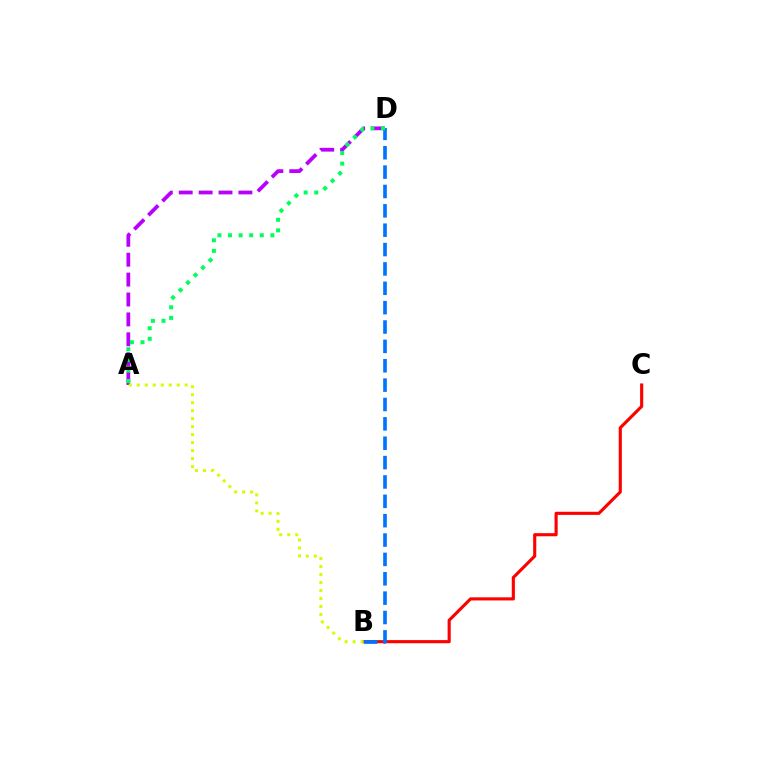{('B', 'C'): [{'color': '#ff0000', 'line_style': 'solid', 'thickness': 2.25}], ('A', 'D'): [{'color': '#b900ff', 'line_style': 'dashed', 'thickness': 2.7}, {'color': '#00ff5c', 'line_style': 'dotted', 'thickness': 2.88}], ('B', 'D'): [{'color': '#0074ff', 'line_style': 'dashed', 'thickness': 2.63}], ('A', 'B'): [{'color': '#d1ff00', 'line_style': 'dotted', 'thickness': 2.17}]}